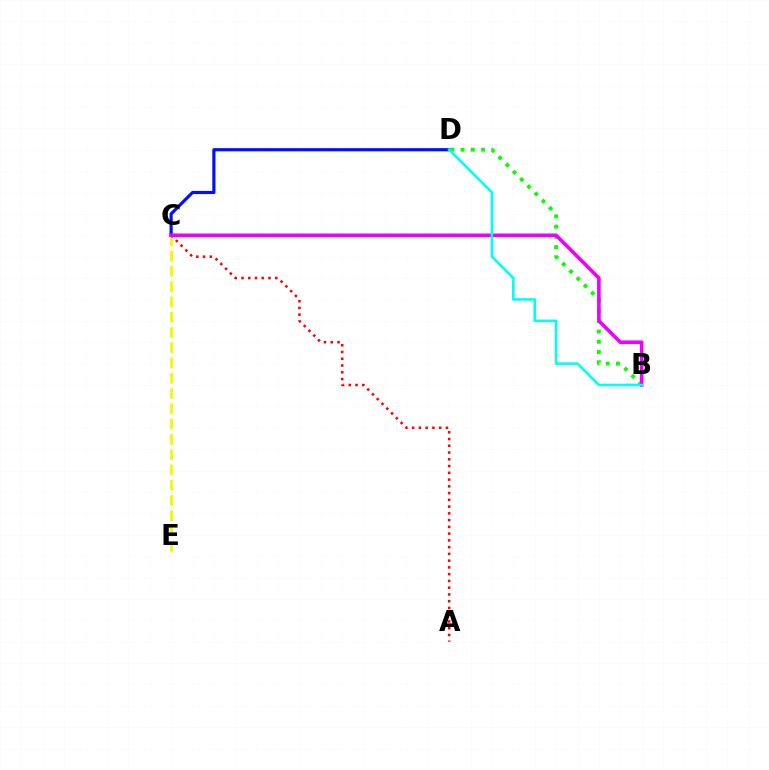{('C', 'D'): [{'color': '#0010ff', 'line_style': 'solid', 'thickness': 2.28}], ('C', 'E'): [{'color': '#fcf500', 'line_style': 'dashed', 'thickness': 2.07}], ('B', 'D'): [{'color': '#08ff00', 'line_style': 'dotted', 'thickness': 2.78}, {'color': '#00fff6', 'line_style': 'solid', 'thickness': 1.86}], ('A', 'C'): [{'color': '#ff0000', 'line_style': 'dotted', 'thickness': 1.84}], ('B', 'C'): [{'color': '#ee00ff', 'line_style': 'solid', 'thickness': 2.6}]}